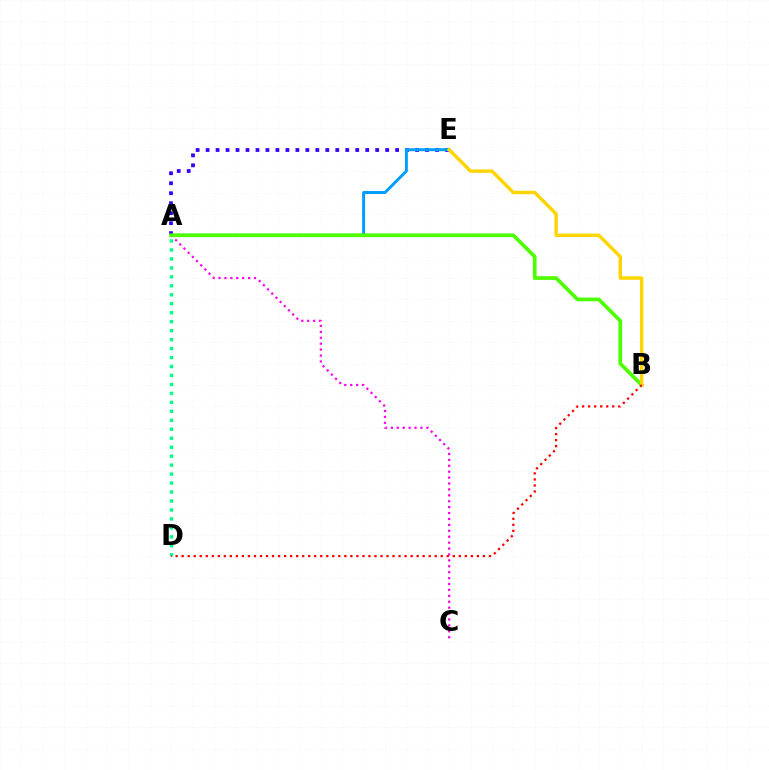{('A', 'E'): [{'color': '#3700ff', 'line_style': 'dotted', 'thickness': 2.71}, {'color': '#009eff', 'line_style': 'solid', 'thickness': 2.13}], ('A', 'C'): [{'color': '#ff00ed', 'line_style': 'dotted', 'thickness': 1.61}], ('A', 'B'): [{'color': '#4fff00', 'line_style': 'solid', 'thickness': 2.67}], ('A', 'D'): [{'color': '#00ff86', 'line_style': 'dotted', 'thickness': 2.44}], ('B', 'E'): [{'color': '#ffd500', 'line_style': 'solid', 'thickness': 2.49}], ('B', 'D'): [{'color': '#ff0000', 'line_style': 'dotted', 'thickness': 1.64}]}